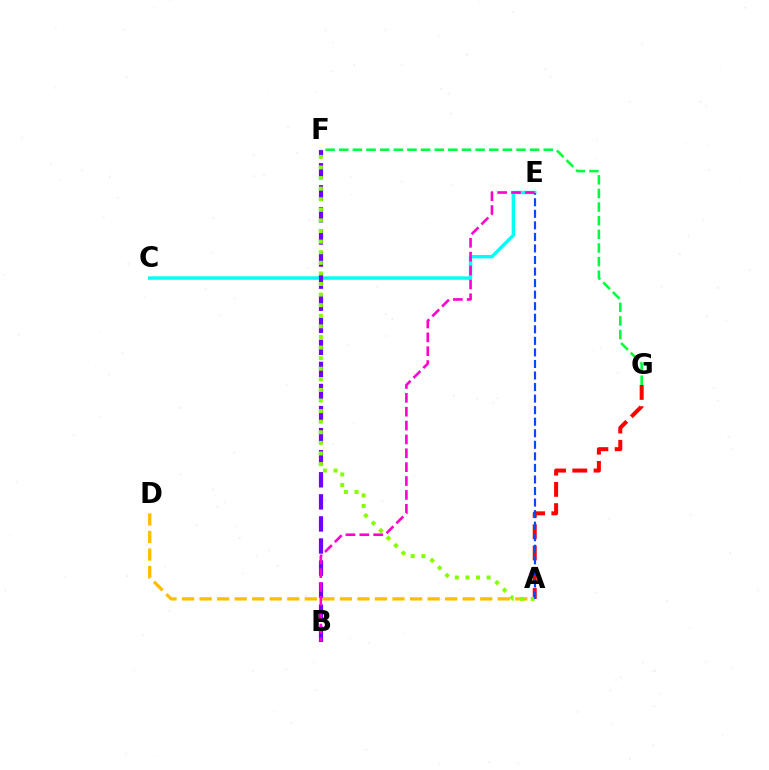{('C', 'E'): [{'color': '#00fff6', 'line_style': 'solid', 'thickness': 2.46}], ('A', 'D'): [{'color': '#ffbd00', 'line_style': 'dashed', 'thickness': 2.38}], ('B', 'F'): [{'color': '#7200ff', 'line_style': 'dashed', 'thickness': 3.0}], ('A', 'G'): [{'color': '#ff0000', 'line_style': 'dashed', 'thickness': 2.89}], ('A', 'F'): [{'color': '#84ff00', 'line_style': 'dotted', 'thickness': 2.88}], ('F', 'G'): [{'color': '#00ff39', 'line_style': 'dashed', 'thickness': 1.85}], ('A', 'E'): [{'color': '#004bff', 'line_style': 'dashed', 'thickness': 1.57}], ('B', 'E'): [{'color': '#ff00cf', 'line_style': 'dashed', 'thickness': 1.88}]}